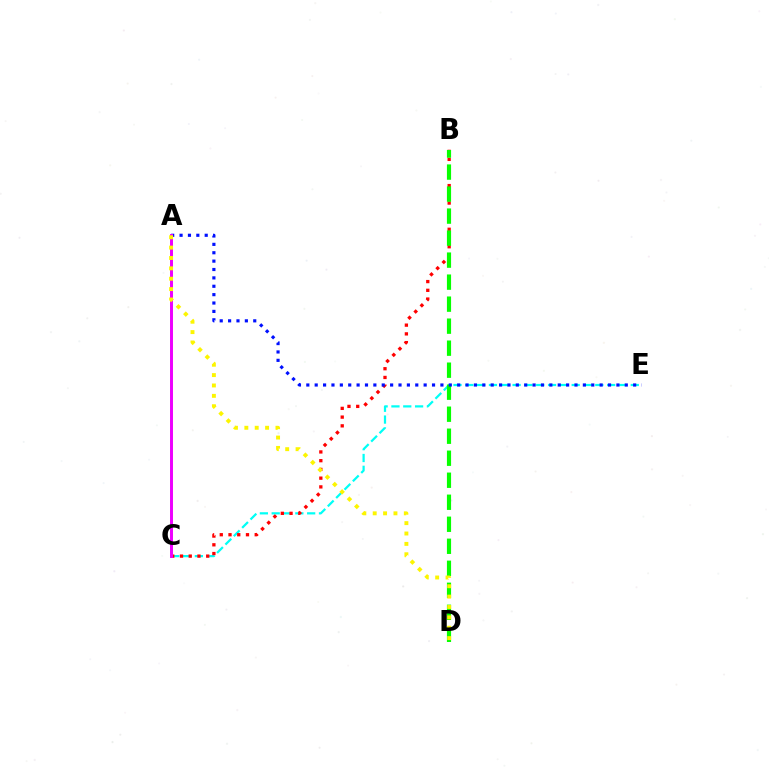{('C', 'E'): [{'color': '#00fff6', 'line_style': 'dashed', 'thickness': 1.61}], ('B', 'C'): [{'color': '#ff0000', 'line_style': 'dotted', 'thickness': 2.37}], ('B', 'D'): [{'color': '#08ff00', 'line_style': 'dashed', 'thickness': 2.99}], ('A', 'E'): [{'color': '#0010ff', 'line_style': 'dotted', 'thickness': 2.28}], ('A', 'C'): [{'color': '#ee00ff', 'line_style': 'solid', 'thickness': 2.13}], ('A', 'D'): [{'color': '#fcf500', 'line_style': 'dotted', 'thickness': 2.82}]}